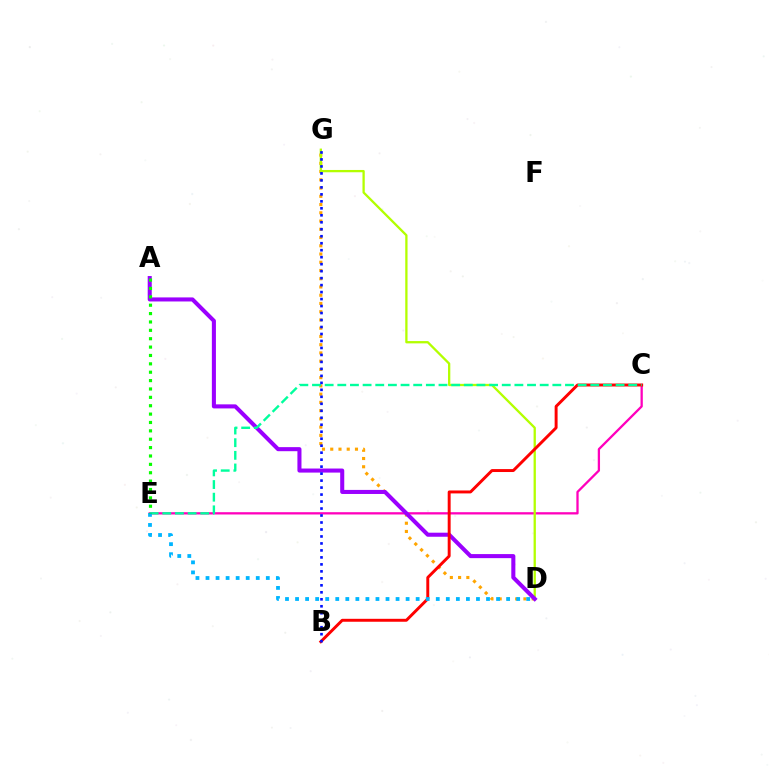{('D', 'G'): [{'color': '#ffa500', 'line_style': 'dotted', 'thickness': 2.24}, {'color': '#b3ff00', 'line_style': 'solid', 'thickness': 1.65}], ('C', 'E'): [{'color': '#ff00bd', 'line_style': 'solid', 'thickness': 1.65}, {'color': '#00ff9d', 'line_style': 'dashed', 'thickness': 1.72}], ('A', 'D'): [{'color': '#9b00ff', 'line_style': 'solid', 'thickness': 2.92}], ('B', 'C'): [{'color': '#ff0000', 'line_style': 'solid', 'thickness': 2.12}], ('D', 'E'): [{'color': '#00b5ff', 'line_style': 'dotted', 'thickness': 2.73}], ('A', 'E'): [{'color': '#08ff00', 'line_style': 'dotted', 'thickness': 2.28}], ('B', 'G'): [{'color': '#0010ff', 'line_style': 'dotted', 'thickness': 1.9}]}